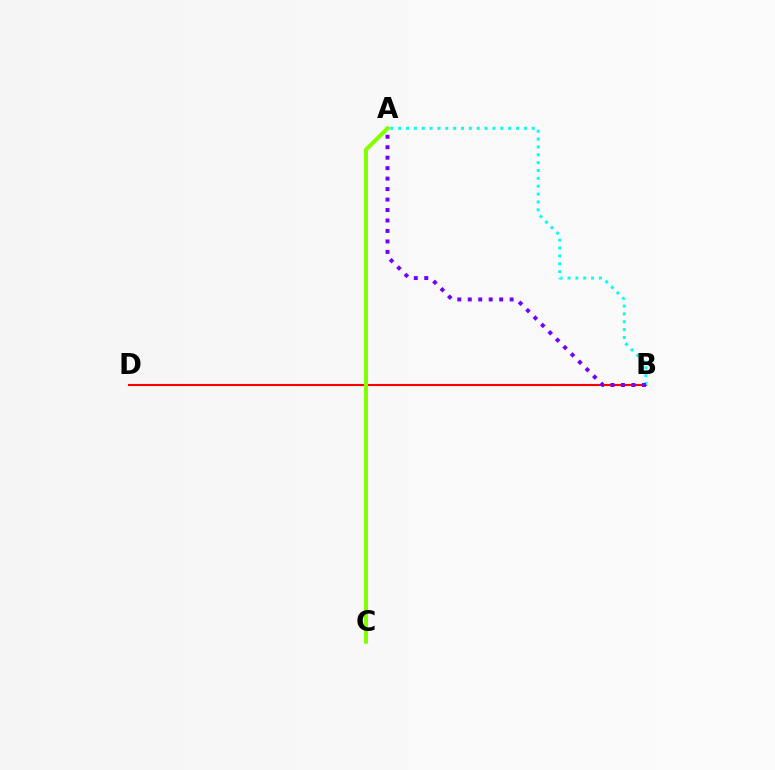{('B', 'D'): [{'color': '#ff0000', 'line_style': 'solid', 'thickness': 1.51}], ('A', 'B'): [{'color': '#00fff6', 'line_style': 'dotted', 'thickness': 2.14}, {'color': '#7200ff', 'line_style': 'dotted', 'thickness': 2.84}], ('A', 'C'): [{'color': '#84ff00', 'line_style': 'solid', 'thickness': 2.95}]}